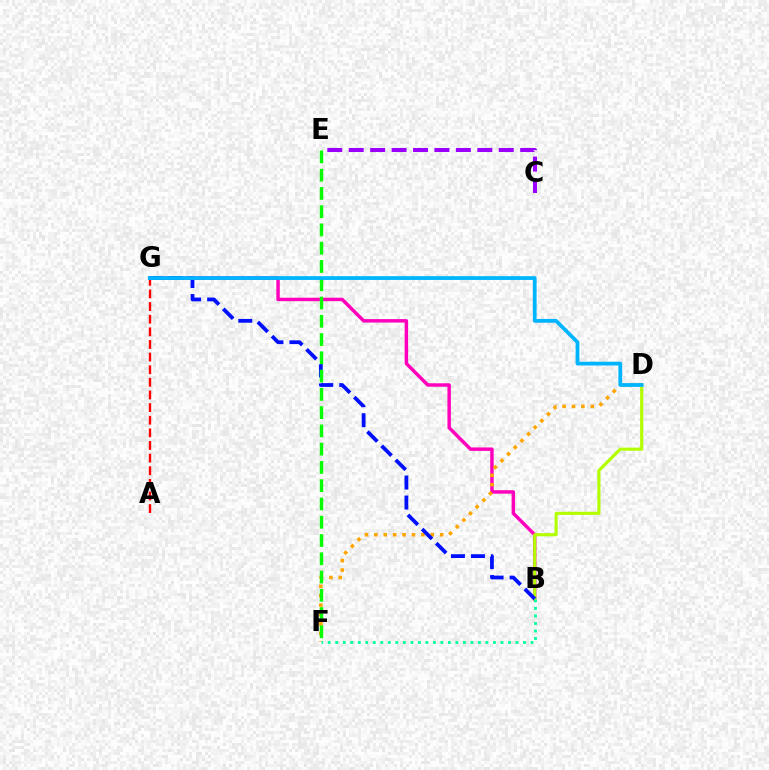{('B', 'G'): [{'color': '#ff00bd', 'line_style': 'solid', 'thickness': 2.49}, {'color': '#0010ff', 'line_style': 'dashed', 'thickness': 2.72}], ('B', 'D'): [{'color': '#b3ff00', 'line_style': 'solid', 'thickness': 2.25}], ('D', 'F'): [{'color': '#ffa500', 'line_style': 'dotted', 'thickness': 2.56}], ('C', 'E'): [{'color': '#9b00ff', 'line_style': 'dashed', 'thickness': 2.91}], ('A', 'G'): [{'color': '#ff0000', 'line_style': 'dashed', 'thickness': 1.72}], ('E', 'F'): [{'color': '#08ff00', 'line_style': 'dashed', 'thickness': 2.48}], ('D', 'G'): [{'color': '#00b5ff', 'line_style': 'solid', 'thickness': 2.72}], ('B', 'F'): [{'color': '#00ff9d', 'line_style': 'dotted', 'thickness': 2.04}]}